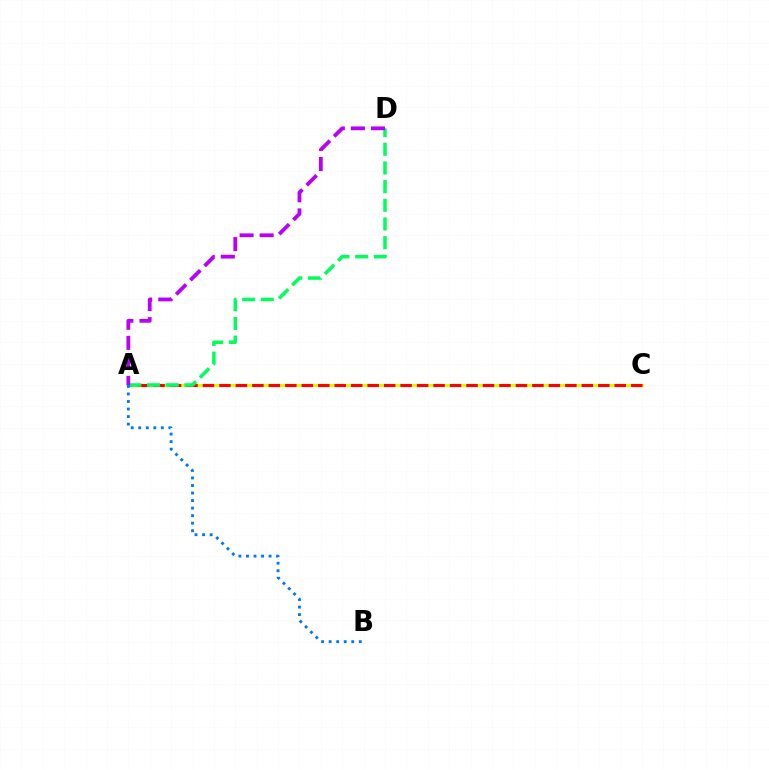{('A', 'C'): [{'color': '#d1ff00', 'line_style': 'solid', 'thickness': 2.23}, {'color': '#ff0000', 'line_style': 'dashed', 'thickness': 2.24}], ('A', 'D'): [{'color': '#00ff5c', 'line_style': 'dashed', 'thickness': 2.54}, {'color': '#b900ff', 'line_style': 'dashed', 'thickness': 2.73}], ('A', 'B'): [{'color': '#0074ff', 'line_style': 'dotted', 'thickness': 2.05}]}